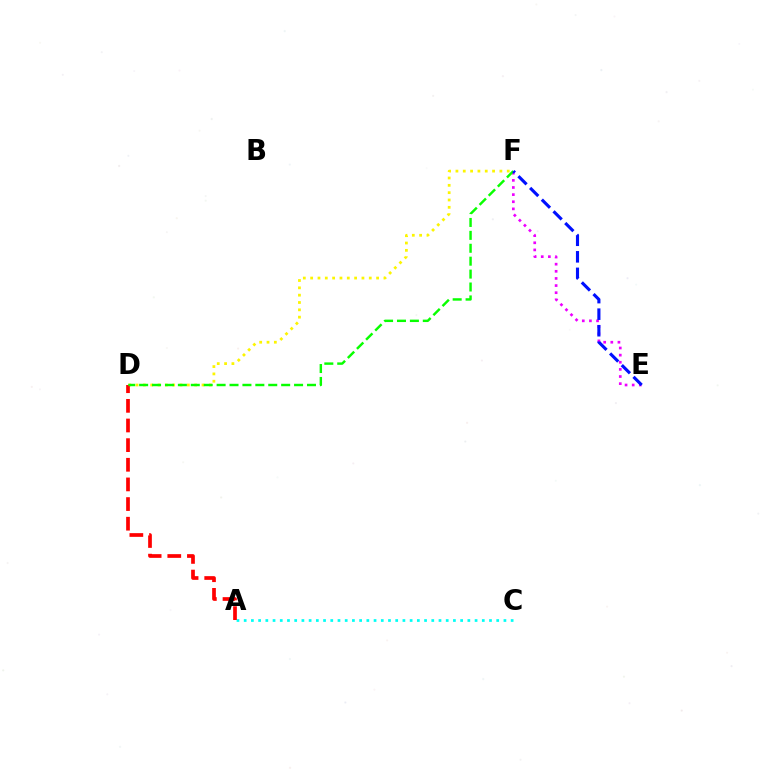{('A', 'C'): [{'color': '#00fff6', 'line_style': 'dotted', 'thickness': 1.96}], ('E', 'F'): [{'color': '#ee00ff', 'line_style': 'dotted', 'thickness': 1.94}, {'color': '#0010ff', 'line_style': 'dashed', 'thickness': 2.25}], ('D', 'F'): [{'color': '#fcf500', 'line_style': 'dotted', 'thickness': 1.99}, {'color': '#08ff00', 'line_style': 'dashed', 'thickness': 1.75}], ('A', 'D'): [{'color': '#ff0000', 'line_style': 'dashed', 'thickness': 2.67}]}